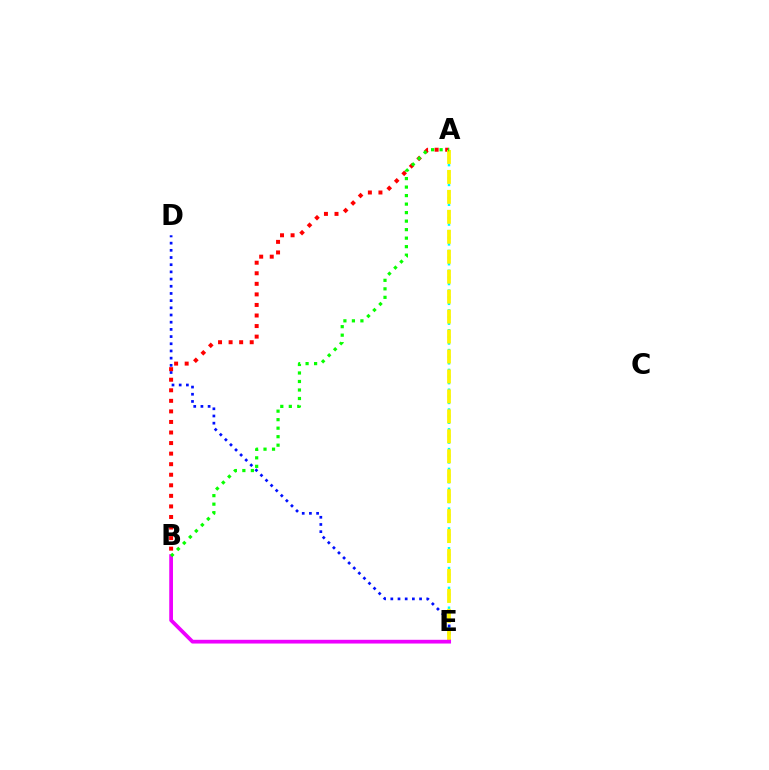{('A', 'E'): [{'color': '#00fff6', 'line_style': 'dotted', 'thickness': 1.79}, {'color': '#fcf500', 'line_style': 'dashed', 'thickness': 2.71}], ('D', 'E'): [{'color': '#0010ff', 'line_style': 'dotted', 'thickness': 1.95}], ('A', 'B'): [{'color': '#ff0000', 'line_style': 'dotted', 'thickness': 2.87}, {'color': '#08ff00', 'line_style': 'dotted', 'thickness': 2.31}], ('B', 'E'): [{'color': '#ee00ff', 'line_style': 'solid', 'thickness': 2.69}]}